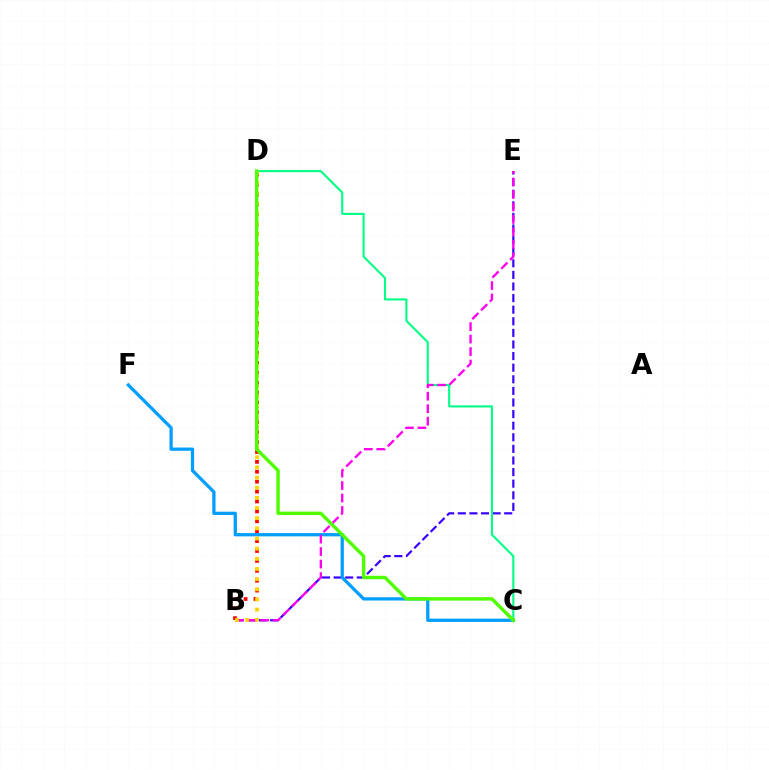{('B', 'E'): [{'color': '#3700ff', 'line_style': 'dashed', 'thickness': 1.58}, {'color': '#ff00ed', 'line_style': 'dashed', 'thickness': 1.7}], ('C', 'D'): [{'color': '#00ff86', 'line_style': 'solid', 'thickness': 1.51}, {'color': '#4fff00', 'line_style': 'solid', 'thickness': 2.46}], ('B', 'D'): [{'color': '#ff0000', 'line_style': 'dotted', 'thickness': 2.69}, {'color': '#ffd500', 'line_style': 'dotted', 'thickness': 2.76}], ('C', 'F'): [{'color': '#009eff', 'line_style': 'solid', 'thickness': 2.35}]}